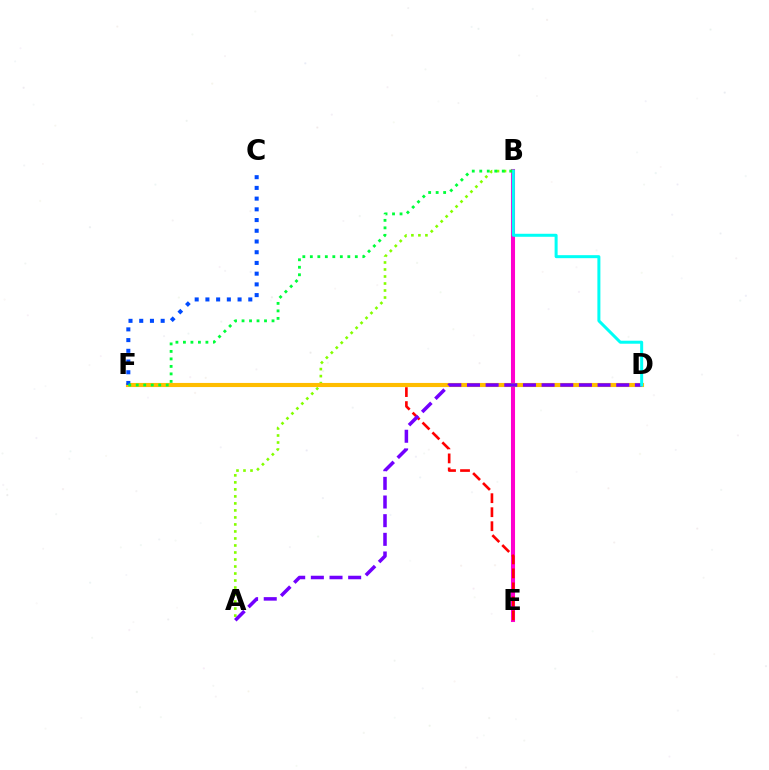{('B', 'E'): [{'color': '#ff00cf', 'line_style': 'solid', 'thickness': 2.93}], ('E', 'F'): [{'color': '#ff0000', 'line_style': 'dashed', 'thickness': 1.9}], ('A', 'B'): [{'color': '#84ff00', 'line_style': 'dotted', 'thickness': 1.9}], ('D', 'F'): [{'color': '#ffbd00', 'line_style': 'solid', 'thickness': 2.96}], ('A', 'D'): [{'color': '#7200ff', 'line_style': 'dashed', 'thickness': 2.53}], ('C', 'F'): [{'color': '#004bff', 'line_style': 'dotted', 'thickness': 2.91}], ('B', 'D'): [{'color': '#00fff6', 'line_style': 'solid', 'thickness': 2.16}], ('B', 'F'): [{'color': '#00ff39', 'line_style': 'dotted', 'thickness': 2.04}]}